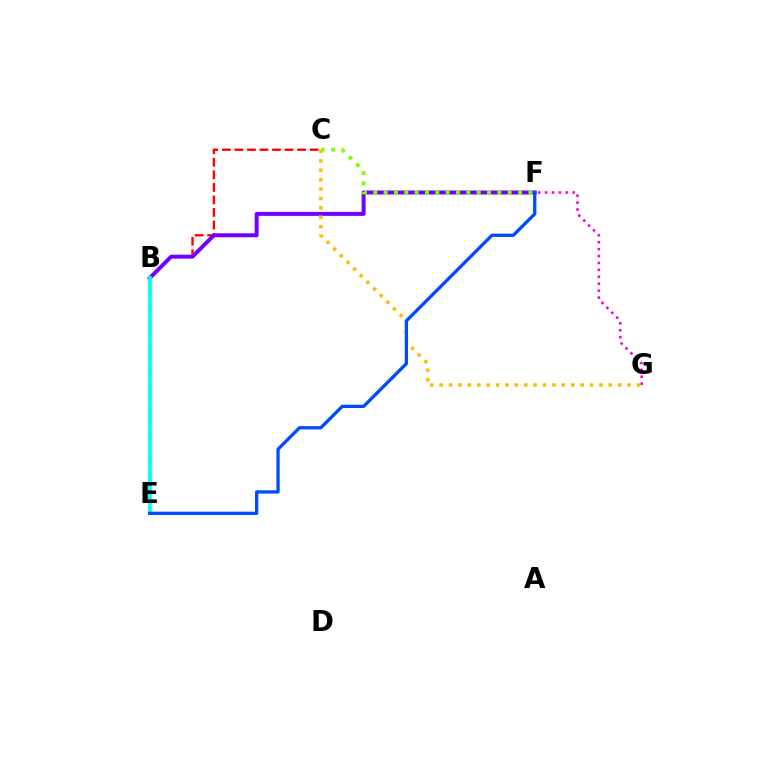{('B', 'C'): [{'color': '#ff0000', 'line_style': 'dashed', 'thickness': 1.7}], ('B', 'E'): [{'color': '#00ff39', 'line_style': 'dashed', 'thickness': 1.74}, {'color': '#00fff6', 'line_style': 'solid', 'thickness': 2.62}], ('B', 'F'): [{'color': '#7200ff', 'line_style': 'solid', 'thickness': 2.85}], ('C', 'G'): [{'color': '#ffbd00', 'line_style': 'dotted', 'thickness': 2.55}], ('E', 'F'): [{'color': '#004bff', 'line_style': 'solid', 'thickness': 2.36}], ('F', 'G'): [{'color': '#ff00cf', 'line_style': 'dotted', 'thickness': 1.88}], ('C', 'F'): [{'color': '#84ff00', 'line_style': 'dotted', 'thickness': 2.81}]}